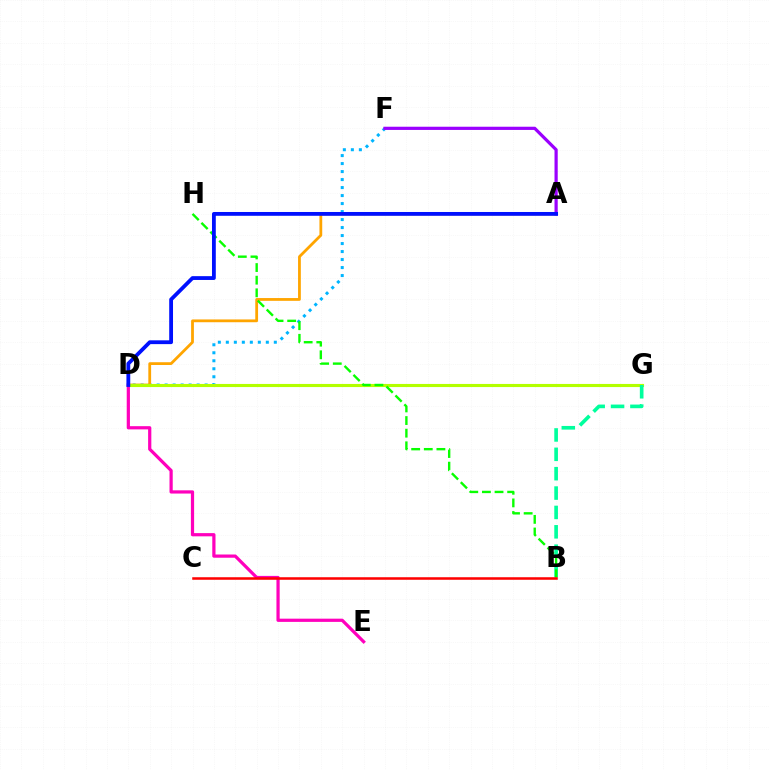{('D', 'F'): [{'color': '#00b5ff', 'line_style': 'dotted', 'thickness': 2.17}], ('A', 'D'): [{'color': '#ffa500', 'line_style': 'solid', 'thickness': 2.01}, {'color': '#0010ff', 'line_style': 'solid', 'thickness': 2.74}], ('D', 'G'): [{'color': '#b3ff00', 'line_style': 'solid', 'thickness': 2.24}], ('D', 'E'): [{'color': '#ff00bd', 'line_style': 'solid', 'thickness': 2.32}], ('B', 'G'): [{'color': '#00ff9d', 'line_style': 'dashed', 'thickness': 2.63}], ('B', 'H'): [{'color': '#08ff00', 'line_style': 'dashed', 'thickness': 1.72}], ('B', 'C'): [{'color': '#ff0000', 'line_style': 'solid', 'thickness': 1.82}], ('A', 'F'): [{'color': '#9b00ff', 'line_style': 'solid', 'thickness': 2.31}]}